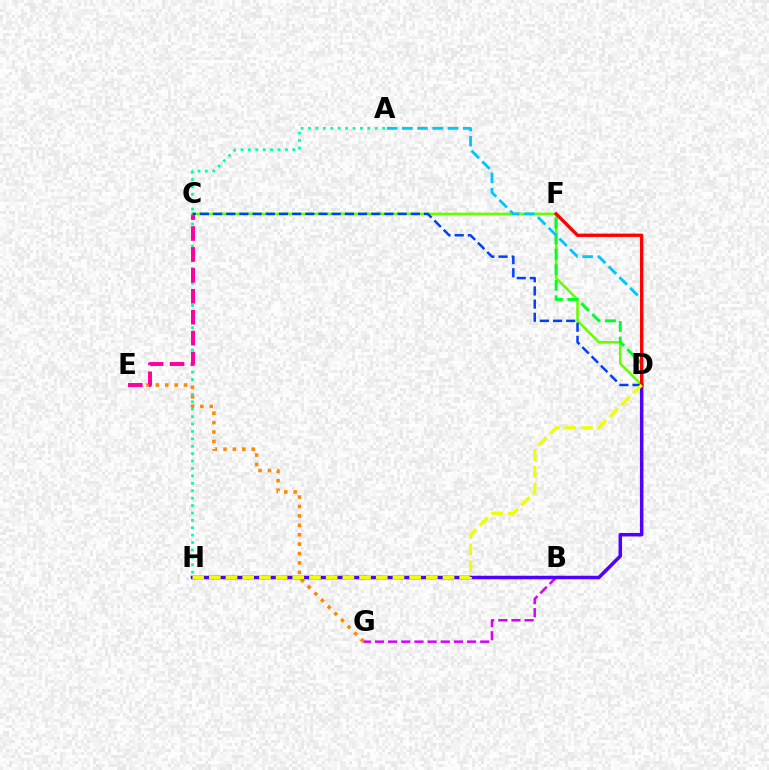{('A', 'H'): [{'color': '#00ffaf', 'line_style': 'dotted', 'thickness': 2.01}], ('E', 'G'): [{'color': '#ff8800', 'line_style': 'dotted', 'thickness': 2.56}], ('C', 'E'): [{'color': '#ff00a0', 'line_style': 'dashed', 'thickness': 2.84}], ('C', 'D'): [{'color': '#66ff00', 'line_style': 'solid', 'thickness': 1.84}, {'color': '#003fff', 'line_style': 'dashed', 'thickness': 1.79}], ('B', 'G'): [{'color': '#d600ff', 'line_style': 'dashed', 'thickness': 1.79}], ('D', 'F'): [{'color': '#00ff27', 'line_style': 'dashed', 'thickness': 2.1}, {'color': '#ff0000', 'line_style': 'solid', 'thickness': 2.39}], ('D', 'H'): [{'color': '#4f00ff', 'line_style': 'solid', 'thickness': 2.52}, {'color': '#eeff00', 'line_style': 'dashed', 'thickness': 2.27}], ('A', 'D'): [{'color': '#00c7ff', 'line_style': 'dashed', 'thickness': 2.07}]}